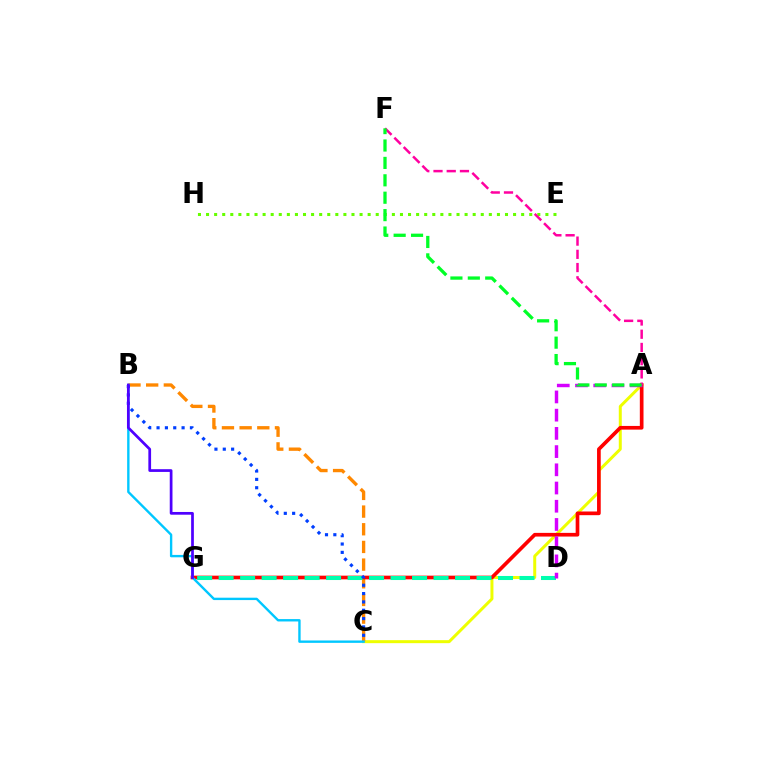{('A', 'C'): [{'color': '#eeff00', 'line_style': 'solid', 'thickness': 2.16}], ('B', 'C'): [{'color': '#ff8800', 'line_style': 'dashed', 'thickness': 2.4}, {'color': '#00c7ff', 'line_style': 'solid', 'thickness': 1.71}, {'color': '#003fff', 'line_style': 'dotted', 'thickness': 2.27}], ('A', 'G'): [{'color': '#ff0000', 'line_style': 'solid', 'thickness': 2.65}], ('E', 'H'): [{'color': '#66ff00', 'line_style': 'dotted', 'thickness': 2.2}], ('D', 'G'): [{'color': '#00ffaf', 'line_style': 'dashed', 'thickness': 2.92}], ('B', 'G'): [{'color': '#4f00ff', 'line_style': 'solid', 'thickness': 1.97}], ('A', 'D'): [{'color': '#d600ff', 'line_style': 'dashed', 'thickness': 2.47}], ('A', 'F'): [{'color': '#ff00a0', 'line_style': 'dashed', 'thickness': 1.8}, {'color': '#00ff27', 'line_style': 'dashed', 'thickness': 2.36}]}